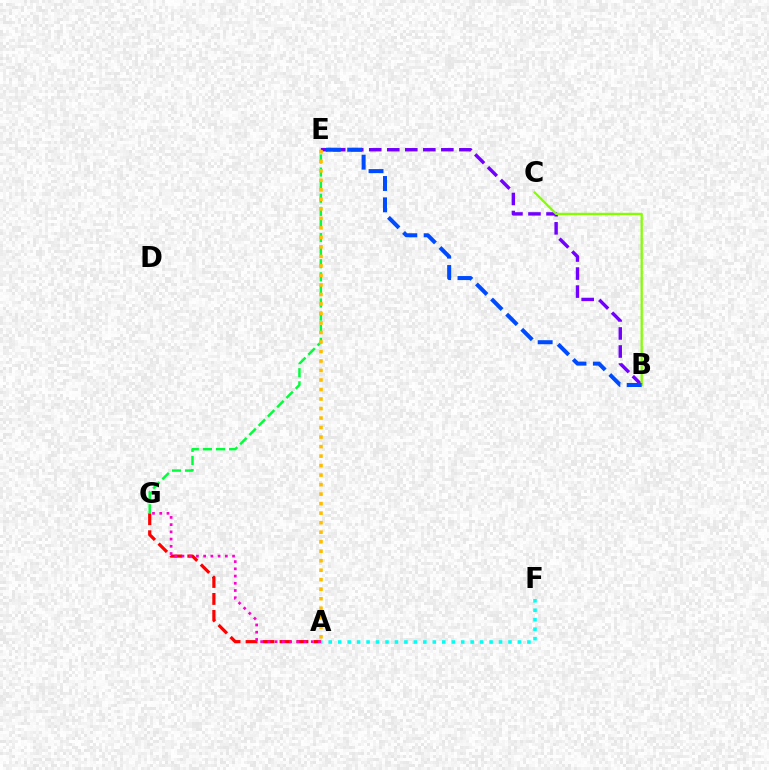{('B', 'E'): [{'color': '#7200ff', 'line_style': 'dashed', 'thickness': 2.45}, {'color': '#004bff', 'line_style': 'dashed', 'thickness': 2.9}], ('A', 'G'): [{'color': '#ff0000', 'line_style': 'dashed', 'thickness': 2.31}, {'color': '#ff00cf', 'line_style': 'dotted', 'thickness': 1.96}], ('B', 'C'): [{'color': '#84ff00', 'line_style': 'solid', 'thickness': 1.63}], ('E', 'G'): [{'color': '#00ff39', 'line_style': 'dashed', 'thickness': 1.78}], ('A', 'E'): [{'color': '#ffbd00', 'line_style': 'dotted', 'thickness': 2.58}], ('A', 'F'): [{'color': '#00fff6', 'line_style': 'dotted', 'thickness': 2.57}]}